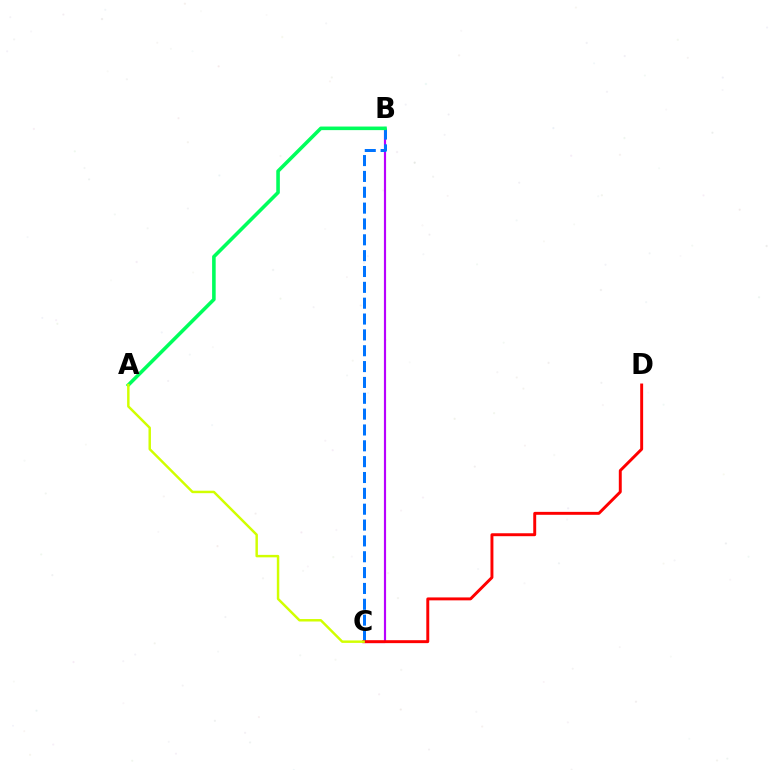{('B', 'C'): [{'color': '#b900ff', 'line_style': 'solid', 'thickness': 1.56}, {'color': '#0074ff', 'line_style': 'dashed', 'thickness': 2.15}], ('C', 'D'): [{'color': '#ff0000', 'line_style': 'solid', 'thickness': 2.11}], ('A', 'B'): [{'color': '#00ff5c', 'line_style': 'solid', 'thickness': 2.57}], ('A', 'C'): [{'color': '#d1ff00', 'line_style': 'solid', 'thickness': 1.77}]}